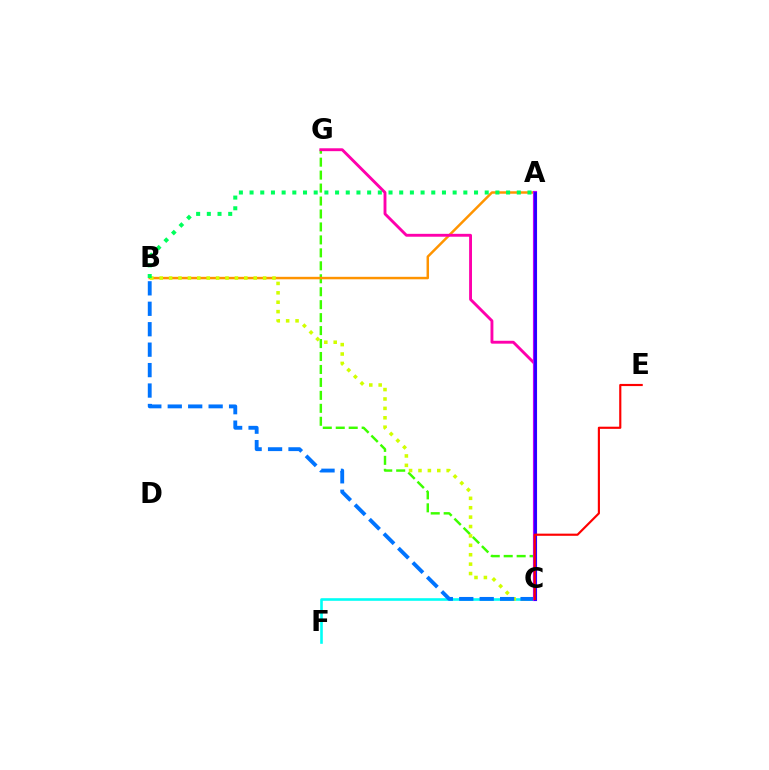{('C', 'G'): [{'color': '#3dff00', 'line_style': 'dashed', 'thickness': 1.76}, {'color': '#ff00ac', 'line_style': 'solid', 'thickness': 2.07}], ('A', 'B'): [{'color': '#ff9400', 'line_style': 'solid', 'thickness': 1.78}, {'color': '#00ff5c', 'line_style': 'dotted', 'thickness': 2.9}], ('C', 'F'): [{'color': '#00fff6', 'line_style': 'solid', 'thickness': 1.88}], ('B', 'C'): [{'color': '#d1ff00', 'line_style': 'dotted', 'thickness': 2.55}, {'color': '#0074ff', 'line_style': 'dashed', 'thickness': 2.78}], ('A', 'C'): [{'color': '#b900ff', 'line_style': 'solid', 'thickness': 2.99}, {'color': '#2500ff', 'line_style': 'solid', 'thickness': 2.03}], ('C', 'E'): [{'color': '#ff0000', 'line_style': 'solid', 'thickness': 1.55}]}